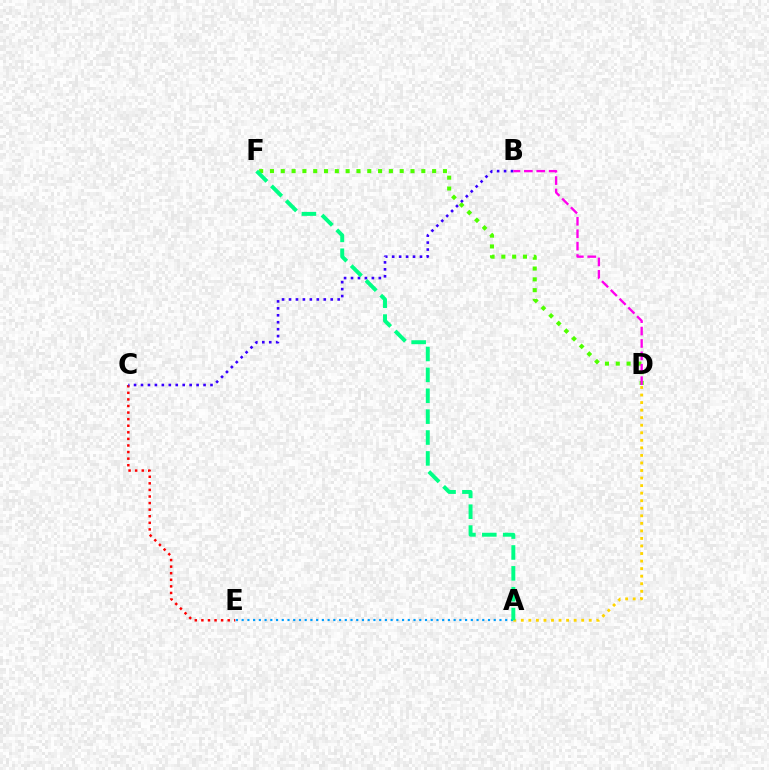{('D', 'F'): [{'color': '#4fff00', 'line_style': 'dotted', 'thickness': 2.94}], ('C', 'E'): [{'color': '#ff0000', 'line_style': 'dotted', 'thickness': 1.79}], ('A', 'D'): [{'color': '#ffd500', 'line_style': 'dotted', 'thickness': 2.05}], ('B', 'C'): [{'color': '#3700ff', 'line_style': 'dotted', 'thickness': 1.89}], ('A', 'E'): [{'color': '#009eff', 'line_style': 'dotted', 'thickness': 1.56}], ('A', 'F'): [{'color': '#00ff86', 'line_style': 'dashed', 'thickness': 2.84}], ('B', 'D'): [{'color': '#ff00ed', 'line_style': 'dashed', 'thickness': 1.69}]}